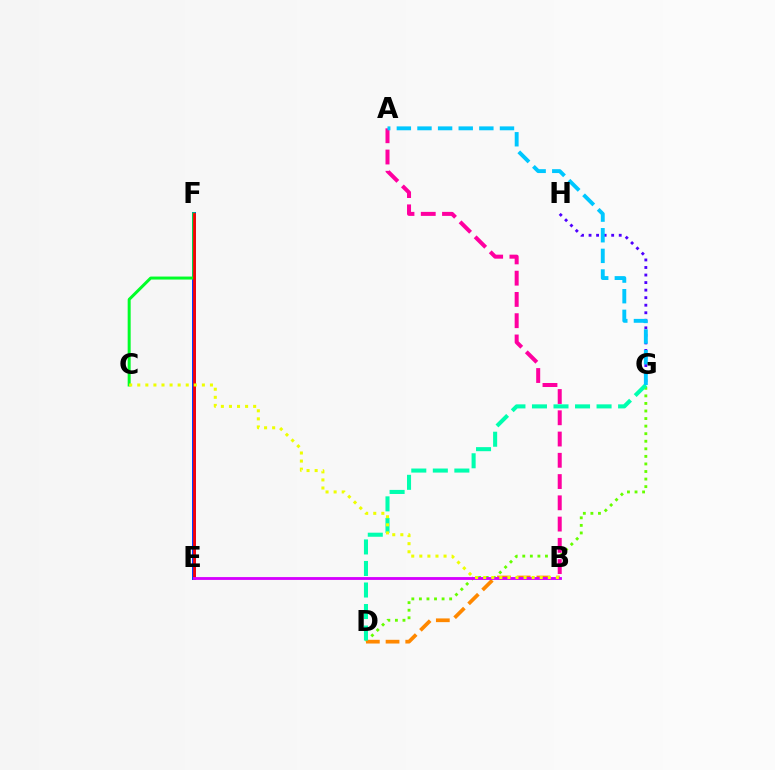{('E', 'F'): [{'color': '#003fff', 'line_style': 'solid', 'thickness': 2.86}, {'color': '#ff0000', 'line_style': 'solid', 'thickness': 1.97}], ('C', 'F'): [{'color': '#00ff27', 'line_style': 'solid', 'thickness': 2.15}], ('D', 'G'): [{'color': '#66ff00', 'line_style': 'dotted', 'thickness': 2.06}, {'color': '#00ffaf', 'line_style': 'dashed', 'thickness': 2.93}], ('G', 'H'): [{'color': '#4f00ff', 'line_style': 'dotted', 'thickness': 2.05}], ('A', 'B'): [{'color': '#ff00a0', 'line_style': 'dashed', 'thickness': 2.89}], ('B', 'D'): [{'color': '#ff8800', 'line_style': 'dashed', 'thickness': 2.68}], ('A', 'G'): [{'color': '#00c7ff', 'line_style': 'dashed', 'thickness': 2.8}], ('B', 'E'): [{'color': '#d600ff', 'line_style': 'solid', 'thickness': 2.04}], ('B', 'C'): [{'color': '#eeff00', 'line_style': 'dotted', 'thickness': 2.19}]}